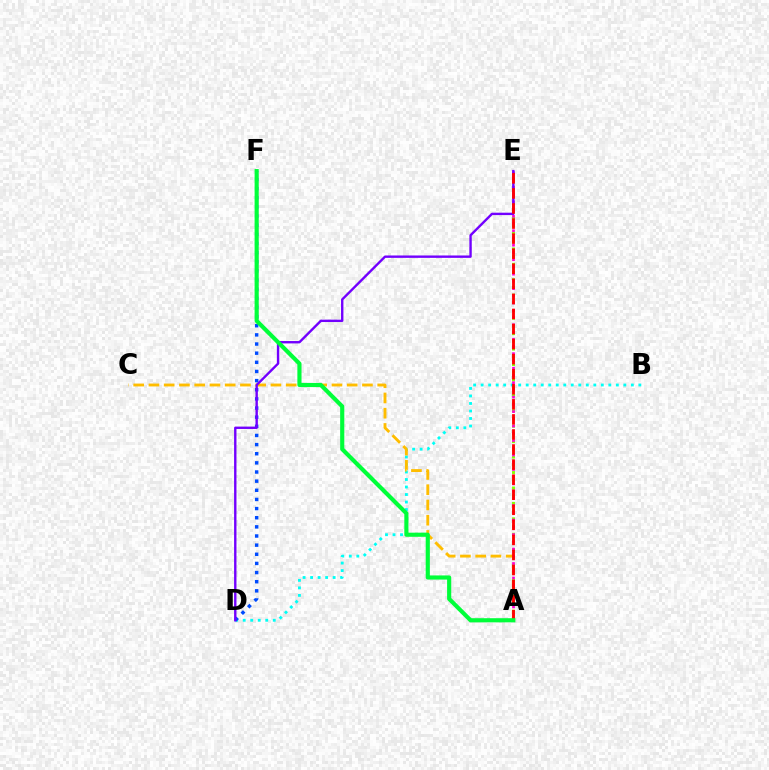{('B', 'D'): [{'color': '#00fff6', 'line_style': 'dotted', 'thickness': 2.04}], ('D', 'F'): [{'color': '#004bff', 'line_style': 'dotted', 'thickness': 2.48}], ('A', 'C'): [{'color': '#ffbd00', 'line_style': 'dashed', 'thickness': 2.07}], ('A', 'E'): [{'color': '#84ff00', 'line_style': 'dotted', 'thickness': 2.1}, {'color': '#ff00cf', 'line_style': 'dotted', 'thickness': 1.97}, {'color': '#ff0000', 'line_style': 'dashed', 'thickness': 2.05}], ('D', 'E'): [{'color': '#7200ff', 'line_style': 'solid', 'thickness': 1.72}], ('A', 'F'): [{'color': '#00ff39', 'line_style': 'solid', 'thickness': 2.98}]}